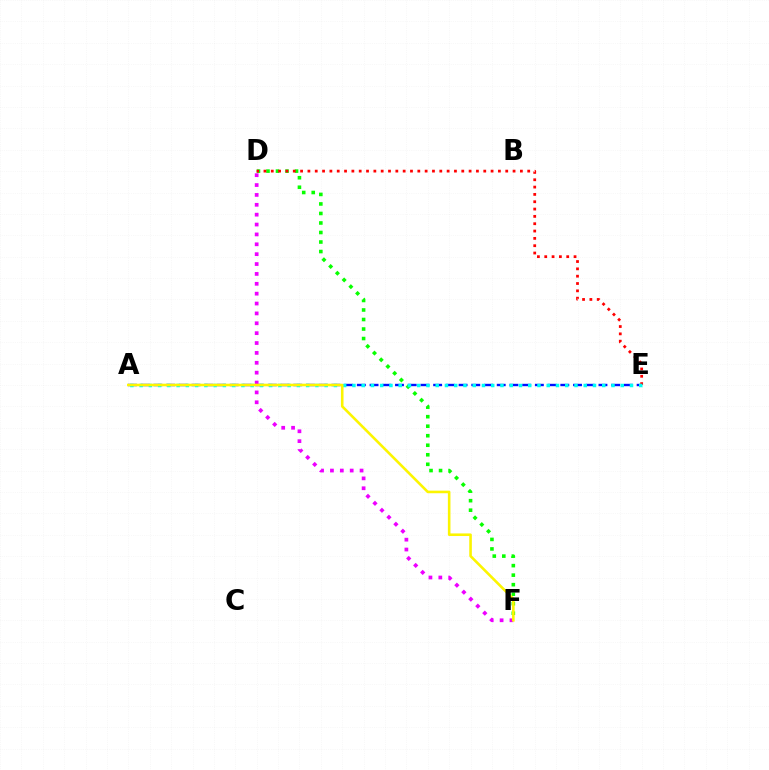{('A', 'E'): [{'color': '#0010ff', 'line_style': 'dashed', 'thickness': 1.73}, {'color': '#00fff6', 'line_style': 'dotted', 'thickness': 2.51}], ('D', 'F'): [{'color': '#08ff00', 'line_style': 'dotted', 'thickness': 2.59}, {'color': '#ee00ff', 'line_style': 'dotted', 'thickness': 2.68}], ('D', 'E'): [{'color': '#ff0000', 'line_style': 'dotted', 'thickness': 1.99}], ('A', 'F'): [{'color': '#fcf500', 'line_style': 'solid', 'thickness': 1.86}]}